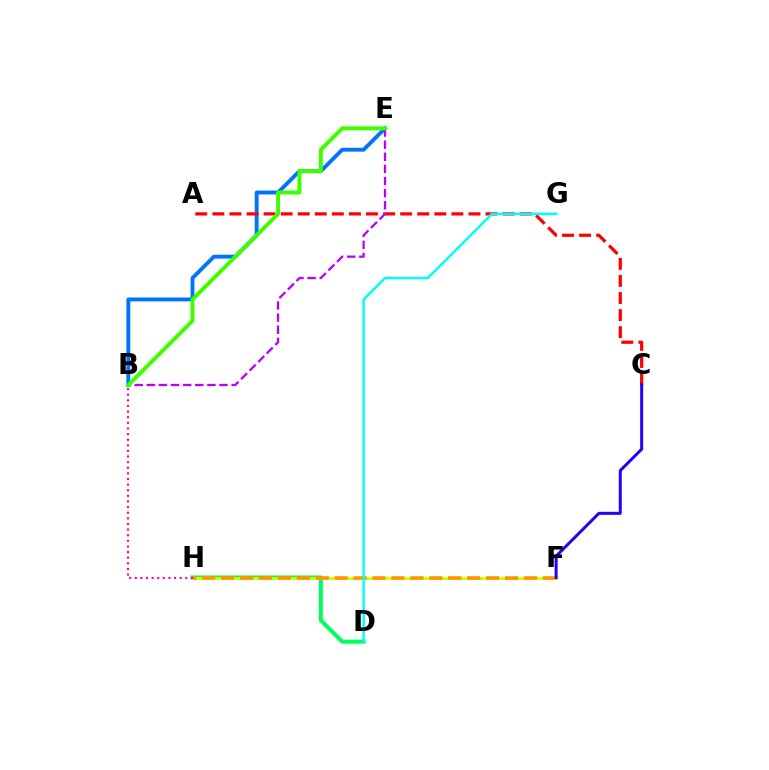{('D', 'H'): [{'color': '#00ff5c', 'line_style': 'solid', 'thickness': 2.94}], ('F', 'H'): [{'color': '#d1ff00', 'line_style': 'solid', 'thickness': 2.13}, {'color': '#ff9400', 'line_style': 'dashed', 'thickness': 2.57}], ('B', 'E'): [{'color': '#0074ff', 'line_style': 'solid', 'thickness': 2.8}, {'color': '#b900ff', 'line_style': 'dashed', 'thickness': 1.65}, {'color': '#3dff00', 'line_style': 'solid', 'thickness': 2.85}], ('B', 'H'): [{'color': '#ff00ac', 'line_style': 'dotted', 'thickness': 1.53}], ('A', 'C'): [{'color': '#ff0000', 'line_style': 'dashed', 'thickness': 2.32}], ('D', 'G'): [{'color': '#00fff6', 'line_style': 'solid', 'thickness': 1.79}], ('C', 'F'): [{'color': '#2500ff', 'line_style': 'solid', 'thickness': 2.16}]}